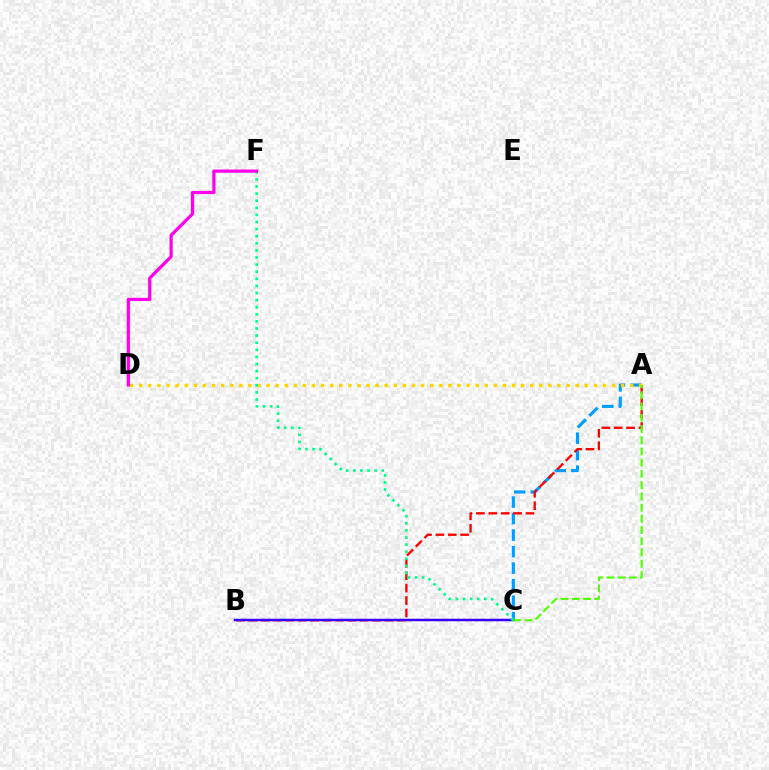{('A', 'C'): [{'color': '#009eff', 'line_style': 'dashed', 'thickness': 2.24}, {'color': '#4fff00', 'line_style': 'dashed', 'thickness': 1.53}], ('A', 'B'): [{'color': '#ff0000', 'line_style': 'dashed', 'thickness': 1.68}], ('A', 'D'): [{'color': '#ffd500', 'line_style': 'dotted', 'thickness': 2.47}], ('B', 'C'): [{'color': '#3700ff', 'line_style': 'solid', 'thickness': 1.8}], ('C', 'F'): [{'color': '#00ff86', 'line_style': 'dotted', 'thickness': 1.93}], ('D', 'F'): [{'color': '#ff00ed', 'line_style': 'solid', 'thickness': 2.31}]}